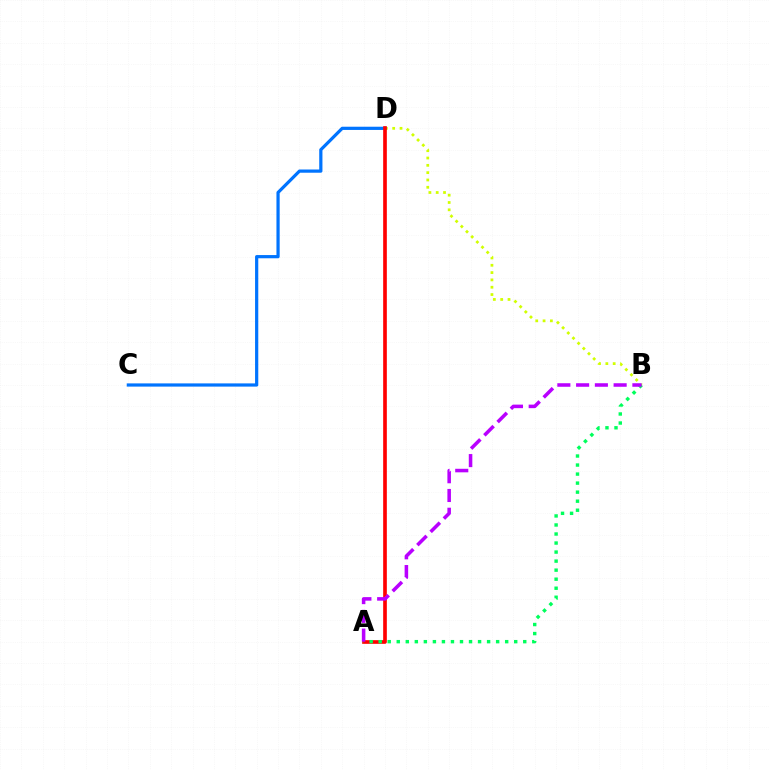{('B', 'D'): [{'color': '#d1ff00', 'line_style': 'dotted', 'thickness': 1.99}], ('C', 'D'): [{'color': '#0074ff', 'line_style': 'solid', 'thickness': 2.31}], ('A', 'D'): [{'color': '#ff0000', 'line_style': 'solid', 'thickness': 2.64}], ('A', 'B'): [{'color': '#00ff5c', 'line_style': 'dotted', 'thickness': 2.45}, {'color': '#b900ff', 'line_style': 'dashed', 'thickness': 2.55}]}